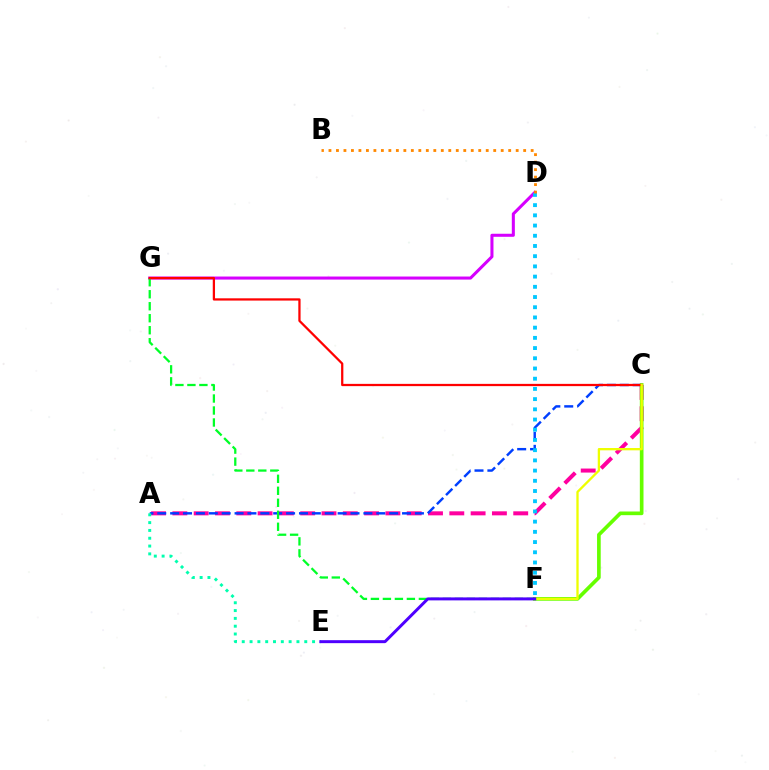{('D', 'G'): [{'color': '#d600ff', 'line_style': 'solid', 'thickness': 2.19}], ('A', 'C'): [{'color': '#ff00a0', 'line_style': 'dashed', 'thickness': 2.89}, {'color': '#003fff', 'line_style': 'dashed', 'thickness': 1.75}], ('C', 'F'): [{'color': '#66ff00', 'line_style': 'solid', 'thickness': 2.64}, {'color': '#eeff00', 'line_style': 'solid', 'thickness': 1.67}], ('A', 'E'): [{'color': '#00ffaf', 'line_style': 'dotted', 'thickness': 2.12}], ('D', 'F'): [{'color': '#00c7ff', 'line_style': 'dotted', 'thickness': 2.77}], ('F', 'G'): [{'color': '#00ff27', 'line_style': 'dashed', 'thickness': 1.63}], ('C', 'G'): [{'color': '#ff0000', 'line_style': 'solid', 'thickness': 1.63}], ('E', 'F'): [{'color': '#4f00ff', 'line_style': 'solid', 'thickness': 2.14}], ('B', 'D'): [{'color': '#ff8800', 'line_style': 'dotted', 'thickness': 2.03}]}